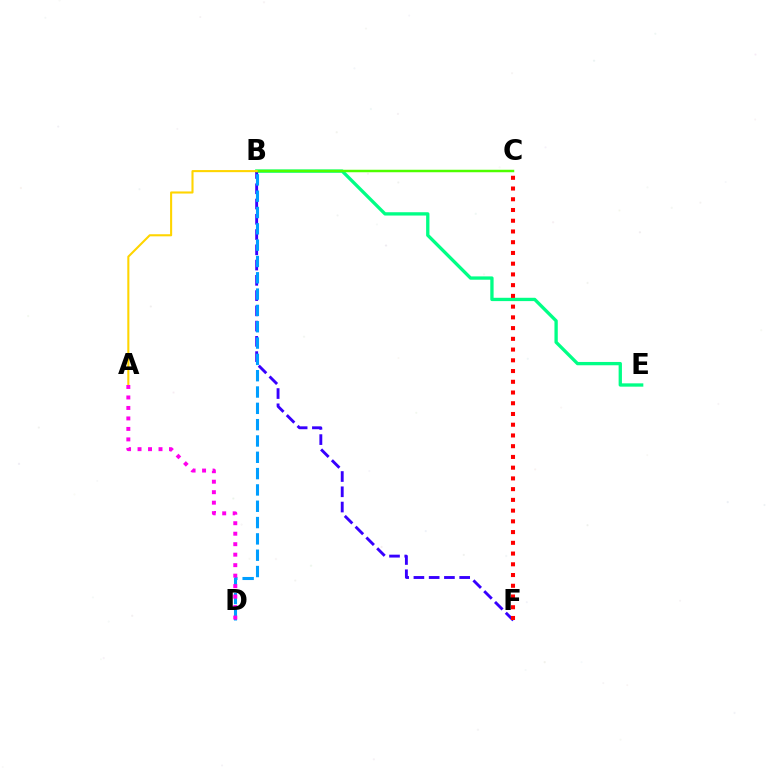{('B', 'E'): [{'color': '#00ff86', 'line_style': 'solid', 'thickness': 2.39}], ('B', 'F'): [{'color': '#3700ff', 'line_style': 'dashed', 'thickness': 2.07}], ('B', 'D'): [{'color': '#009eff', 'line_style': 'dashed', 'thickness': 2.22}], ('B', 'C'): [{'color': '#4fff00', 'line_style': 'solid', 'thickness': 1.79}], ('A', 'B'): [{'color': '#ffd500', 'line_style': 'solid', 'thickness': 1.51}], ('A', 'D'): [{'color': '#ff00ed', 'line_style': 'dotted', 'thickness': 2.85}], ('C', 'F'): [{'color': '#ff0000', 'line_style': 'dotted', 'thickness': 2.92}]}